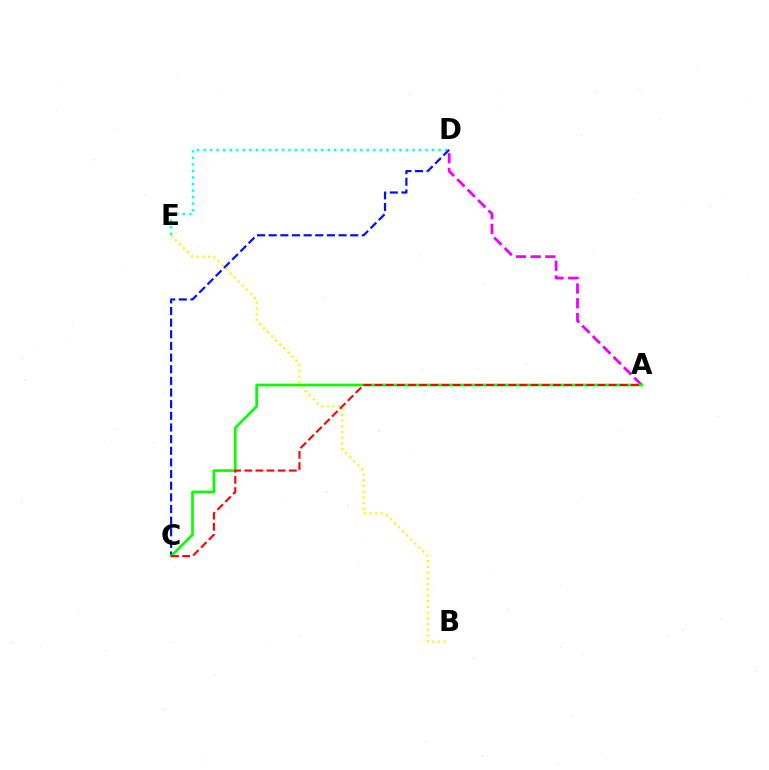{('A', 'D'): [{'color': '#ee00ff', 'line_style': 'dashed', 'thickness': 2.0}], ('D', 'E'): [{'color': '#00fff6', 'line_style': 'dotted', 'thickness': 1.77}], ('C', 'D'): [{'color': '#0010ff', 'line_style': 'dashed', 'thickness': 1.58}], ('A', 'C'): [{'color': '#08ff00', 'line_style': 'solid', 'thickness': 1.93}, {'color': '#ff0000', 'line_style': 'dashed', 'thickness': 1.51}], ('B', 'E'): [{'color': '#fcf500', 'line_style': 'dotted', 'thickness': 1.55}]}